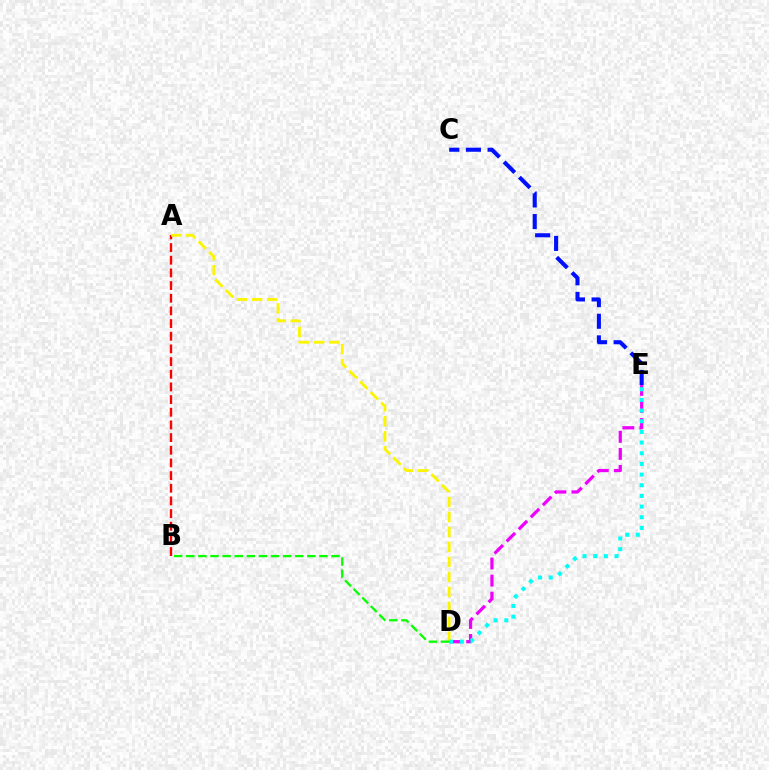{('D', 'E'): [{'color': '#ee00ff', 'line_style': 'dashed', 'thickness': 2.32}, {'color': '#00fff6', 'line_style': 'dotted', 'thickness': 2.9}], ('A', 'B'): [{'color': '#ff0000', 'line_style': 'dashed', 'thickness': 1.72}], ('A', 'D'): [{'color': '#fcf500', 'line_style': 'dashed', 'thickness': 2.04}], ('B', 'D'): [{'color': '#08ff00', 'line_style': 'dashed', 'thickness': 1.64}], ('C', 'E'): [{'color': '#0010ff', 'line_style': 'dashed', 'thickness': 2.94}]}